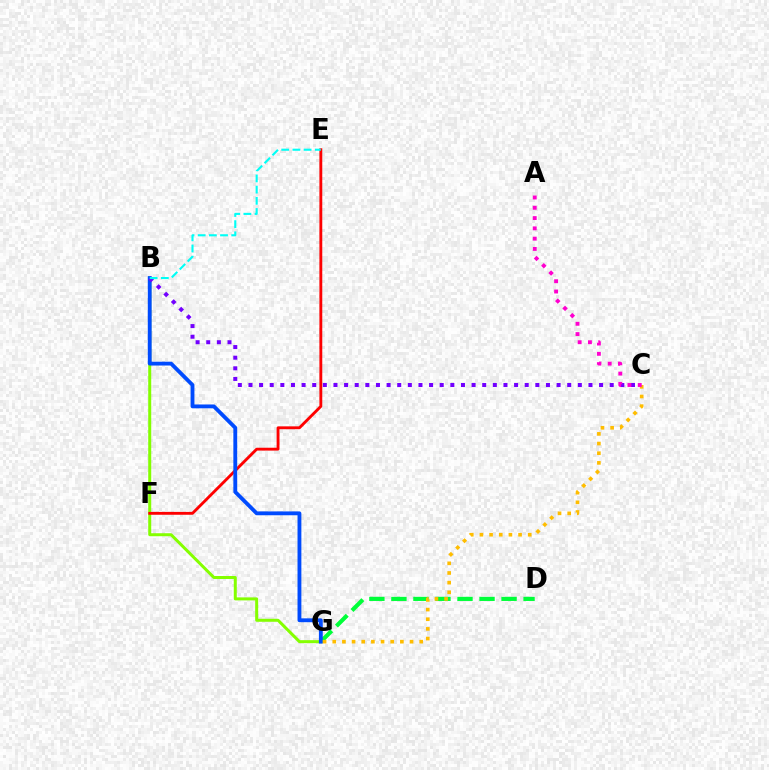{('D', 'G'): [{'color': '#00ff39', 'line_style': 'dashed', 'thickness': 2.99}], ('B', 'G'): [{'color': '#84ff00', 'line_style': 'solid', 'thickness': 2.16}, {'color': '#004bff', 'line_style': 'solid', 'thickness': 2.77}], ('E', 'F'): [{'color': '#ff0000', 'line_style': 'solid', 'thickness': 2.06}], ('C', 'G'): [{'color': '#ffbd00', 'line_style': 'dotted', 'thickness': 2.63}], ('B', 'C'): [{'color': '#7200ff', 'line_style': 'dotted', 'thickness': 2.89}], ('A', 'C'): [{'color': '#ff00cf', 'line_style': 'dotted', 'thickness': 2.79}], ('B', 'E'): [{'color': '#00fff6', 'line_style': 'dashed', 'thickness': 1.52}]}